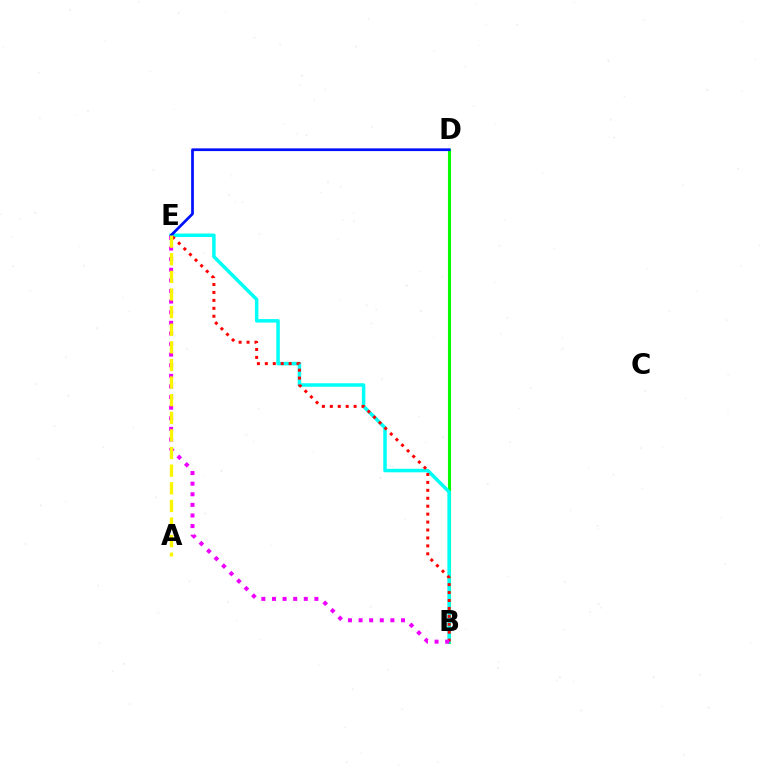{('B', 'D'): [{'color': '#08ff00', 'line_style': 'solid', 'thickness': 2.23}], ('B', 'E'): [{'color': '#00fff6', 'line_style': 'solid', 'thickness': 2.52}, {'color': '#ff0000', 'line_style': 'dotted', 'thickness': 2.16}, {'color': '#ee00ff', 'line_style': 'dotted', 'thickness': 2.88}], ('D', 'E'): [{'color': '#0010ff', 'line_style': 'solid', 'thickness': 1.95}], ('A', 'E'): [{'color': '#fcf500', 'line_style': 'dashed', 'thickness': 2.39}]}